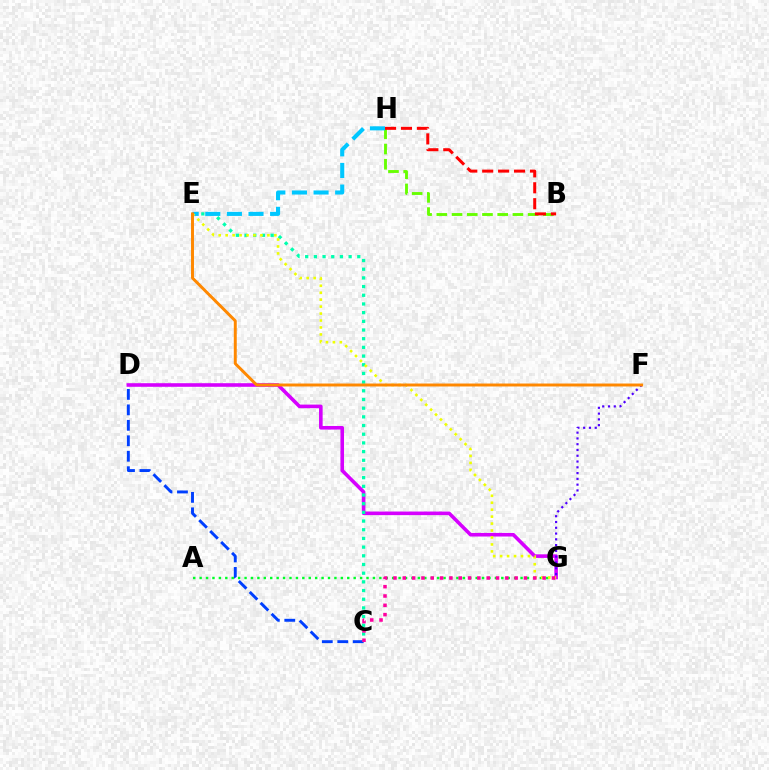{('C', 'D'): [{'color': '#003fff', 'line_style': 'dashed', 'thickness': 2.1}], ('B', 'H'): [{'color': '#66ff00', 'line_style': 'dashed', 'thickness': 2.07}, {'color': '#ff0000', 'line_style': 'dashed', 'thickness': 2.16}], ('D', 'G'): [{'color': '#d600ff', 'line_style': 'solid', 'thickness': 2.59}], ('A', 'G'): [{'color': '#00ff27', 'line_style': 'dotted', 'thickness': 1.74}], ('F', 'G'): [{'color': '#4f00ff', 'line_style': 'dotted', 'thickness': 1.57}], ('C', 'E'): [{'color': '#00ffaf', 'line_style': 'dotted', 'thickness': 2.36}], ('E', 'H'): [{'color': '#00c7ff', 'line_style': 'dashed', 'thickness': 2.94}], ('E', 'G'): [{'color': '#eeff00', 'line_style': 'dotted', 'thickness': 1.89}], ('E', 'F'): [{'color': '#ff8800', 'line_style': 'solid', 'thickness': 2.12}], ('C', 'G'): [{'color': '#ff00a0', 'line_style': 'dotted', 'thickness': 2.53}]}